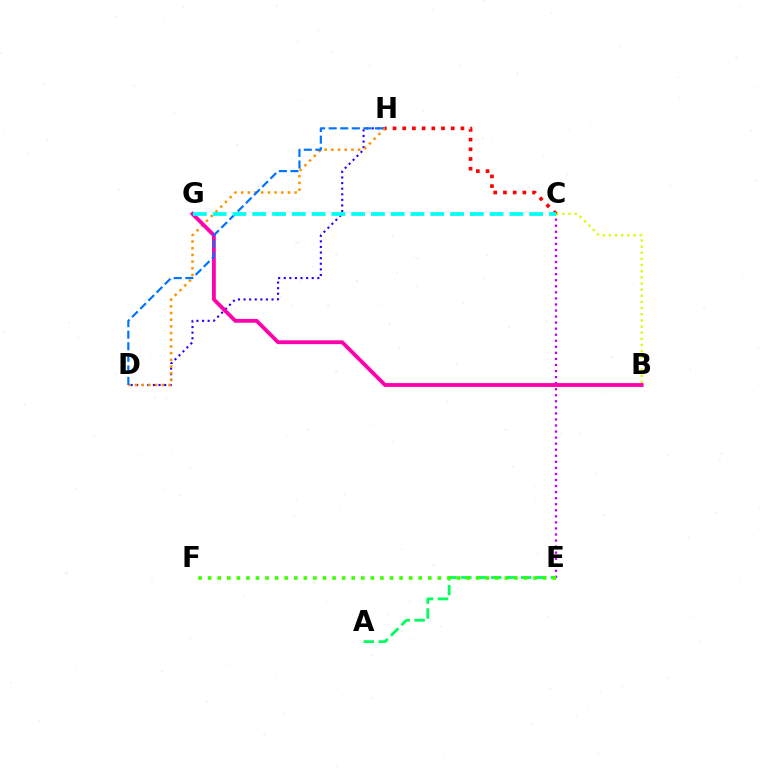{('D', 'H'): [{'color': '#2500ff', 'line_style': 'dotted', 'thickness': 1.52}, {'color': '#ff9400', 'line_style': 'dotted', 'thickness': 1.82}, {'color': '#0074ff', 'line_style': 'dashed', 'thickness': 1.57}], ('C', 'E'): [{'color': '#b900ff', 'line_style': 'dotted', 'thickness': 1.64}], ('B', 'C'): [{'color': '#d1ff00', 'line_style': 'dotted', 'thickness': 1.67}], ('A', 'E'): [{'color': '#00ff5c', 'line_style': 'dashed', 'thickness': 2.03}], ('E', 'F'): [{'color': '#3dff00', 'line_style': 'dotted', 'thickness': 2.6}], ('B', 'G'): [{'color': '#ff00ac', 'line_style': 'solid', 'thickness': 2.76}], ('C', 'H'): [{'color': '#ff0000', 'line_style': 'dotted', 'thickness': 2.64}], ('C', 'G'): [{'color': '#00fff6', 'line_style': 'dashed', 'thickness': 2.69}]}